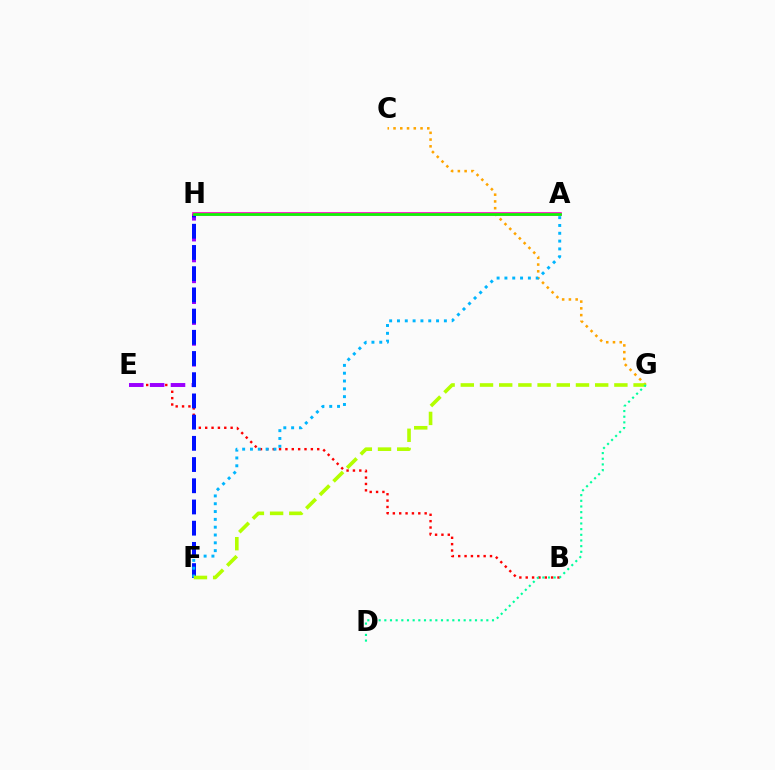{('B', 'E'): [{'color': '#ff0000', 'line_style': 'dotted', 'thickness': 1.73}], ('E', 'H'): [{'color': '#9b00ff', 'line_style': 'dashed', 'thickness': 2.83}], ('F', 'H'): [{'color': '#0010ff', 'line_style': 'dashed', 'thickness': 2.88}], ('C', 'G'): [{'color': '#ffa500', 'line_style': 'dotted', 'thickness': 1.83}], ('A', 'F'): [{'color': '#00b5ff', 'line_style': 'dotted', 'thickness': 2.12}], ('F', 'G'): [{'color': '#b3ff00', 'line_style': 'dashed', 'thickness': 2.61}], ('A', 'H'): [{'color': '#ff00bd', 'line_style': 'solid', 'thickness': 2.64}, {'color': '#08ff00', 'line_style': 'solid', 'thickness': 1.92}], ('D', 'G'): [{'color': '#00ff9d', 'line_style': 'dotted', 'thickness': 1.54}]}